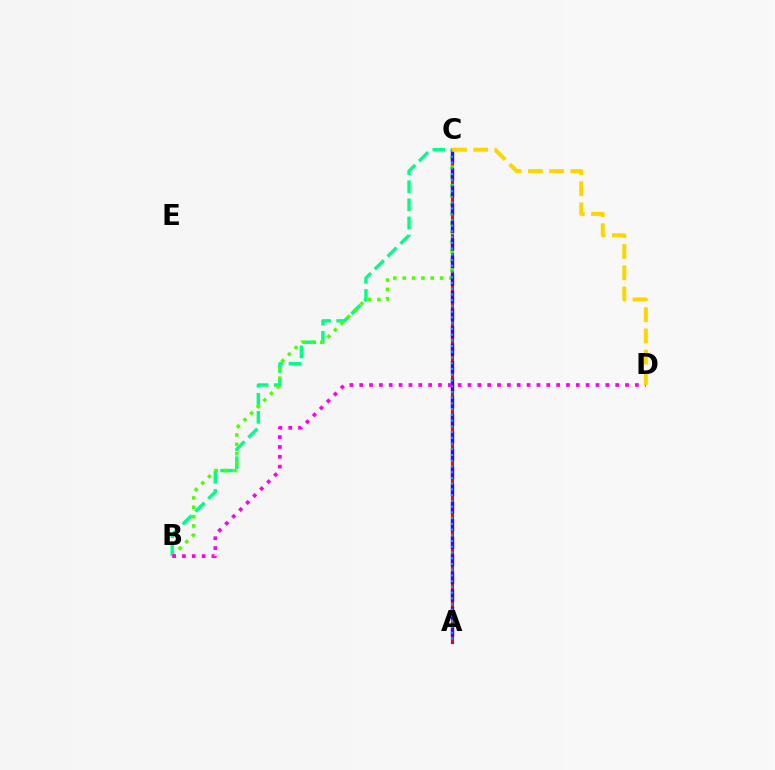{('A', 'C'): [{'color': '#ff0000', 'line_style': 'solid', 'thickness': 2.25}, {'color': '#3700ff', 'line_style': 'dashed', 'thickness': 2.38}, {'color': '#009eff', 'line_style': 'dotted', 'thickness': 1.56}], ('B', 'C'): [{'color': '#00ff86', 'line_style': 'dashed', 'thickness': 2.46}, {'color': '#4fff00', 'line_style': 'dotted', 'thickness': 2.54}], ('B', 'D'): [{'color': '#ff00ed', 'line_style': 'dotted', 'thickness': 2.68}], ('C', 'D'): [{'color': '#ffd500', 'line_style': 'dashed', 'thickness': 2.88}]}